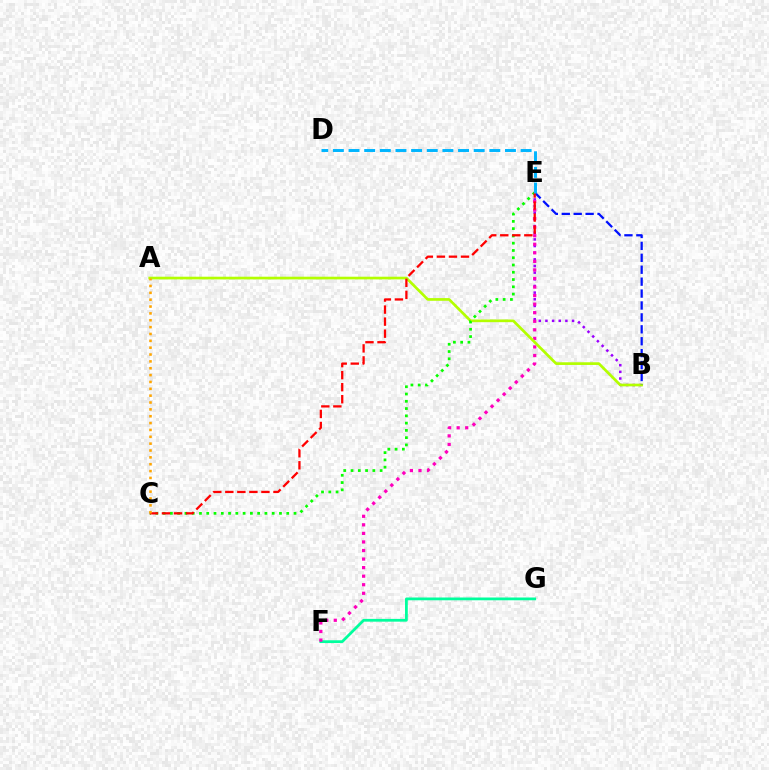{('B', 'E'): [{'color': '#9b00ff', 'line_style': 'dotted', 'thickness': 1.81}, {'color': '#0010ff', 'line_style': 'dashed', 'thickness': 1.62}], ('F', 'G'): [{'color': '#00ff9d', 'line_style': 'solid', 'thickness': 2.0}], ('E', 'F'): [{'color': '#ff00bd', 'line_style': 'dotted', 'thickness': 2.32}], ('A', 'B'): [{'color': '#b3ff00', 'line_style': 'solid', 'thickness': 1.94}], ('C', 'E'): [{'color': '#08ff00', 'line_style': 'dotted', 'thickness': 1.98}, {'color': '#ff0000', 'line_style': 'dashed', 'thickness': 1.64}], ('A', 'C'): [{'color': '#ffa500', 'line_style': 'dotted', 'thickness': 1.86}], ('D', 'E'): [{'color': '#00b5ff', 'line_style': 'dashed', 'thickness': 2.13}]}